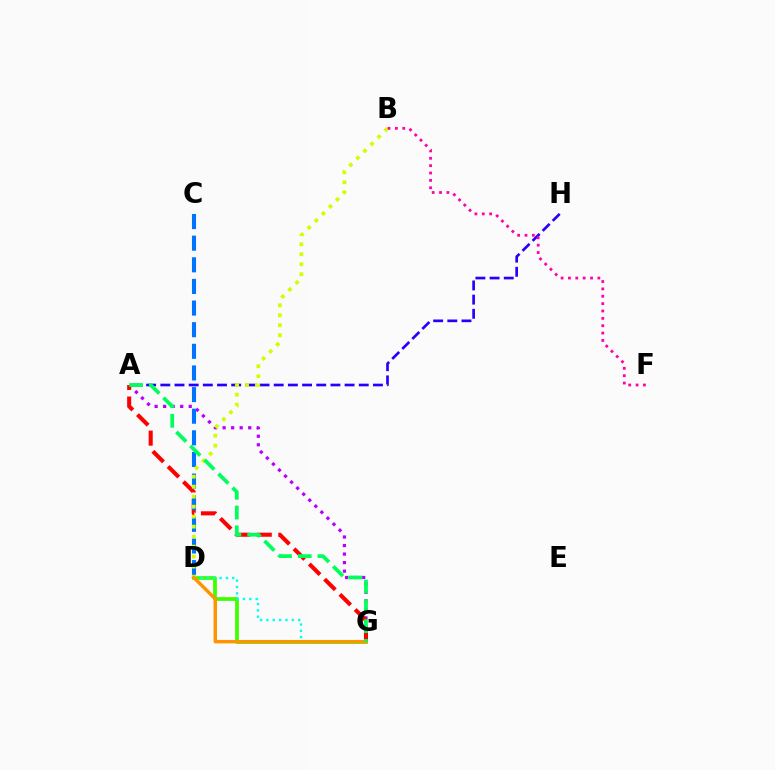{('A', 'G'): [{'color': '#b900ff', 'line_style': 'dotted', 'thickness': 2.32}, {'color': '#ff0000', 'line_style': 'dashed', 'thickness': 2.93}, {'color': '#00ff5c', 'line_style': 'dashed', 'thickness': 2.69}], ('D', 'G'): [{'color': '#3dff00', 'line_style': 'solid', 'thickness': 2.7}, {'color': '#00fff6', 'line_style': 'dotted', 'thickness': 1.72}, {'color': '#ff9400', 'line_style': 'solid', 'thickness': 2.48}], ('C', 'D'): [{'color': '#0074ff', 'line_style': 'dashed', 'thickness': 2.94}], ('A', 'H'): [{'color': '#2500ff', 'line_style': 'dashed', 'thickness': 1.93}], ('B', 'D'): [{'color': '#d1ff00', 'line_style': 'dotted', 'thickness': 2.71}], ('B', 'F'): [{'color': '#ff00ac', 'line_style': 'dotted', 'thickness': 2.0}]}